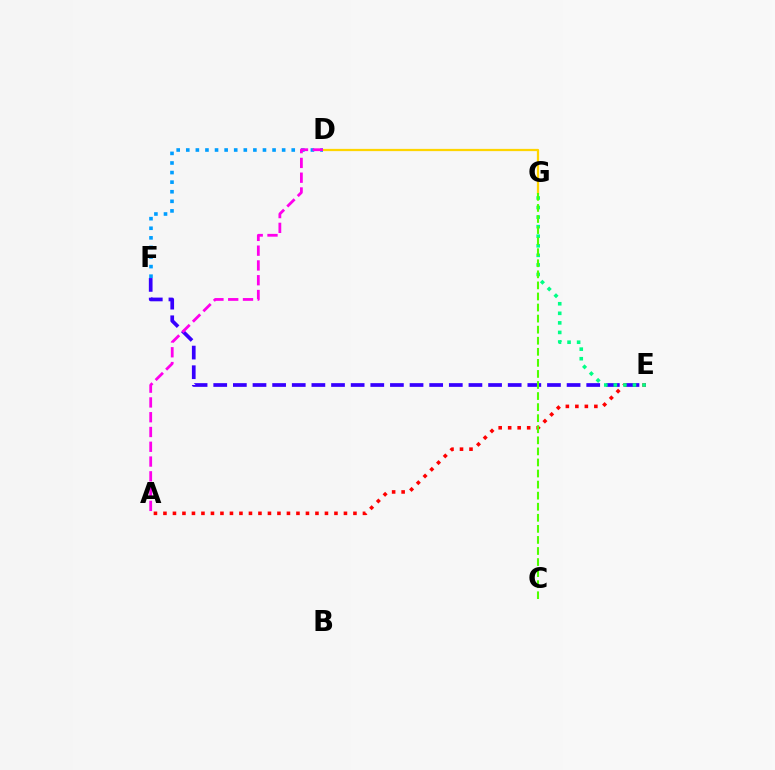{('A', 'E'): [{'color': '#ff0000', 'line_style': 'dotted', 'thickness': 2.58}], ('D', 'G'): [{'color': '#ffd500', 'line_style': 'solid', 'thickness': 1.62}], ('E', 'F'): [{'color': '#3700ff', 'line_style': 'dashed', 'thickness': 2.67}], ('D', 'F'): [{'color': '#009eff', 'line_style': 'dotted', 'thickness': 2.6}], ('E', 'G'): [{'color': '#00ff86', 'line_style': 'dotted', 'thickness': 2.6}], ('A', 'D'): [{'color': '#ff00ed', 'line_style': 'dashed', 'thickness': 2.01}], ('C', 'G'): [{'color': '#4fff00', 'line_style': 'dashed', 'thickness': 1.5}]}